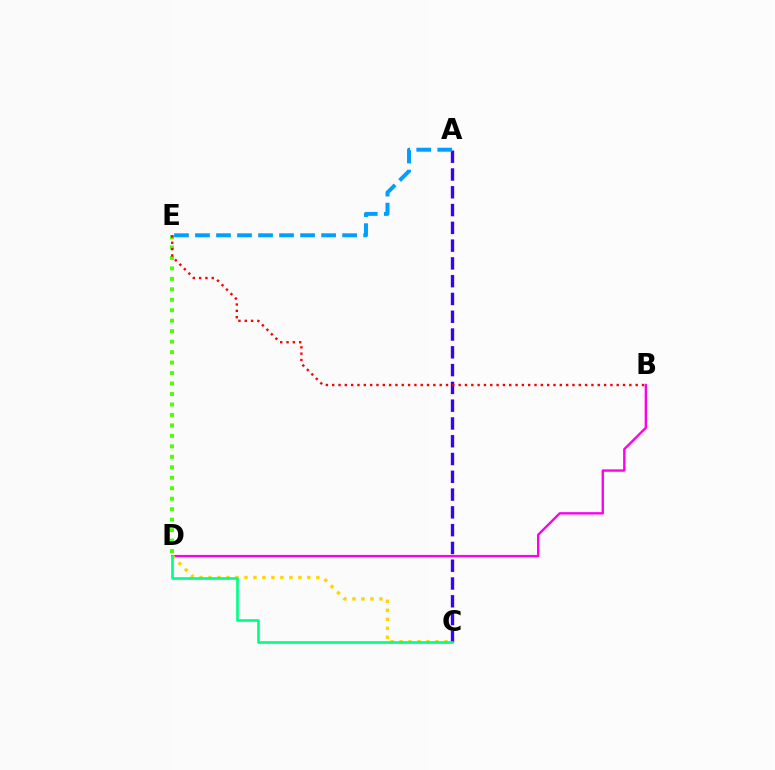{('B', 'D'): [{'color': '#ff00ed', 'line_style': 'solid', 'thickness': 1.71}], ('D', 'E'): [{'color': '#4fff00', 'line_style': 'dotted', 'thickness': 2.84}], ('C', 'D'): [{'color': '#ffd500', 'line_style': 'dotted', 'thickness': 2.44}, {'color': '#00ff86', 'line_style': 'solid', 'thickness': 1.91}], ('A', 'C'): [{'color': '#3700ff', 'line_style': 'dashed', 'thickness': 2.42}], ('B', 'E'): [{'color': '#ff0000', 'line_style': 'dotted', 'thickness': 1.72}], ('A', 'E'): [{'color': '#009eff', 'line_style': 'dashed', 'thickness': 2.86}]}